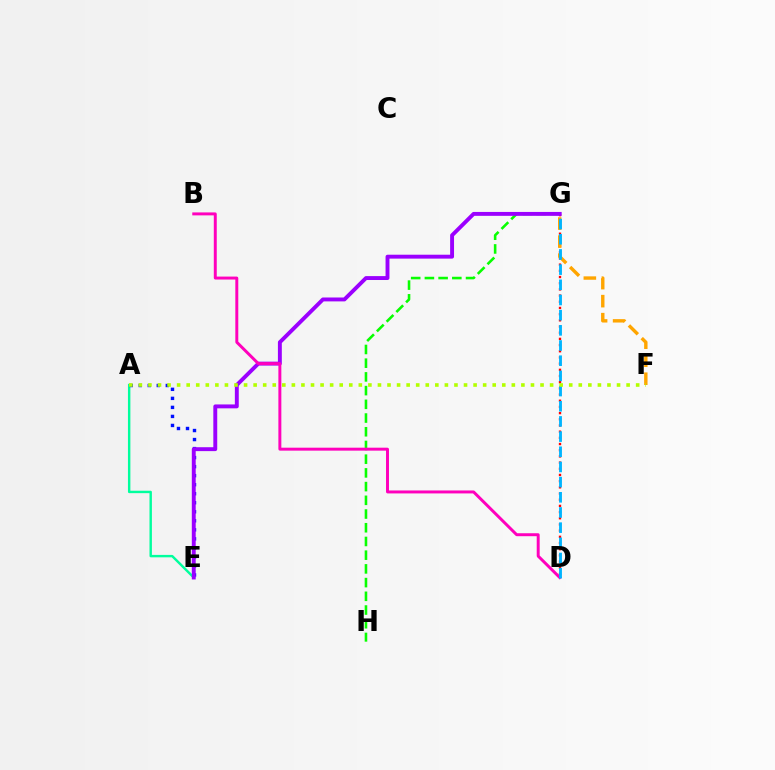{('D', 'G'): [{'color': '#ff0000', 'line_style': 'dotted', 'thickness': 1.68}, {'color': '#00b5ff', 'line_style': 'dashed', 'thickness': 2.06}], ('A', 'E'): [{'color': '#00ff9d', 'line_style': 'solid', 'thickness': 1.75}, {'color': '#0010ff', 'line_style': 'dotted', 'thickness': 2.45}], ('G', 'H'): [{'color': '#08ff00', 'line_style': 'dashed', 'thickness': 1.86}], ('E', 'G'): [{'color': '#9b00ff', 'line_style': 'solid', 'thickness': 2.81}], ('B', 'D'): [{'color': '#ff00bd', 'line_style': 'solid', 'thickness': 2.13}], ('F', 'G'): [{'color': '#ffa500', 'line_style': 'dashed', 'thickness': 2.45}], ('A', 'F'): [{'color': '#b3ff00', 'line_style': 'dotted', 'thickness': 2.6}]}